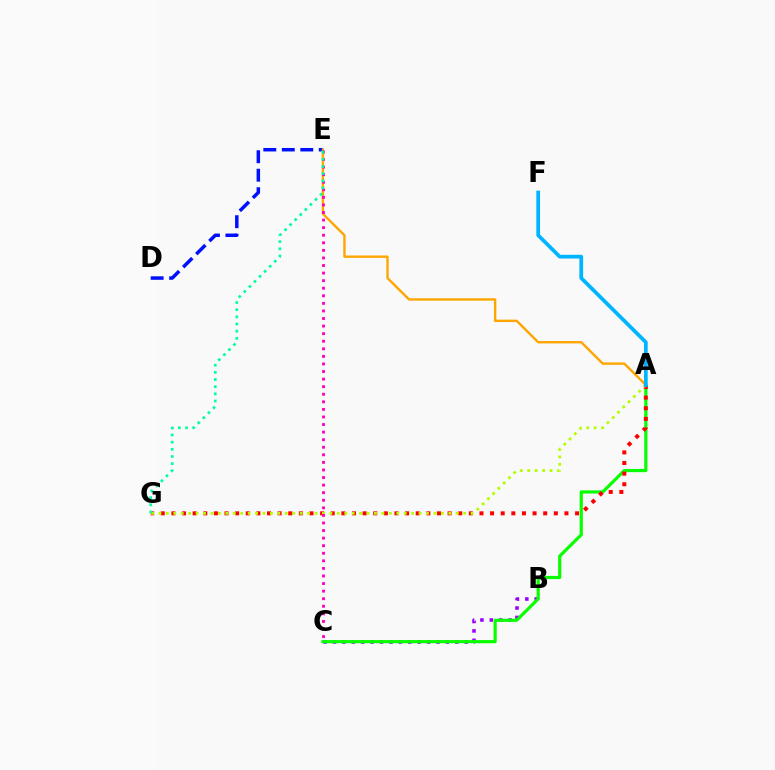{('B', 'C'): [{'color': '#9b00ff', 'line_style': 'dotted', 'thickness': 2.56}], ('D', 'E'): [{'color': '#0010ff', 'line_style': 'dashed', 'thickness': 2.51}], ('A', 'C'): [{'color': '#08ff00', 'line_style': 'solid', 'thickness': 2.29}], ('A', 'G'): [{'color': '#ff0000', 'line_style': 'dotted', 'thickness': 2.89}, {'color': '#b3ff00', 'line_style': 'dotted', 'thickness': 2.02}], ('A', 'E'): [{'color': '#ffa500', 'line_style': 'solid', 'thickness': 1.71}], ('A', 'F'): [{'color': '#00b5ff', 'line_style': 'solid', 'thickness': 2.69}], ('C', 'E'): [{'color': '#ff00bd', 'line_style': 'dotted', 'thickness': 2.06}], ('E', 'G'): [{'color': '#00ff9d', 'line_style': 'dotted', 'thickness': 1.95}]}